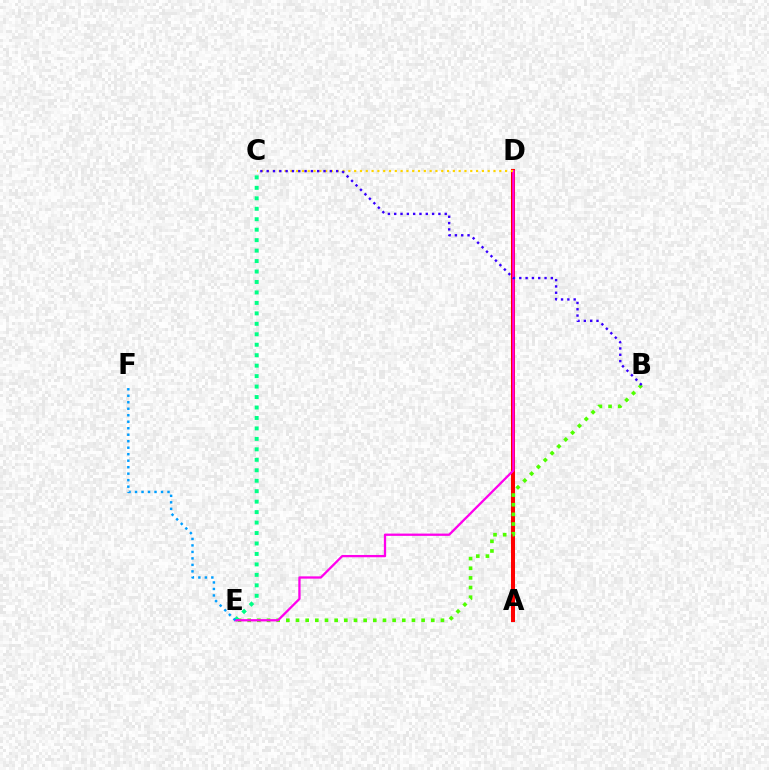{('A', 'D'): [{'color': '#ff0000', 'line_style': 'solid', 'thickness': 2.9}], ('B', 'E'): [{'color': '#4fff00', 'line_style': 'dotted', 'thickness': 2.63}], ('C', 'E'): [{'color': '#00ff86', 'line_style': 'dotted', 'thickness': 2.84}], ('D', 'E'): [{'color': '#ff00ed', 'line_style': 'solid', 'thickness': 1.65}], ('C', 'D'): [{'color': '#ffd500', 'line_style': 'dotted', 'thickness': 1.58}], ('E', 'F'): [{'color': '#009eff', 'line_style': 'dotted', 'thickness': 1.76}], ('B', 'C'): [{'color': '#3700ff', 'line_style': 'dotted', 'thickness': 1.72}]}